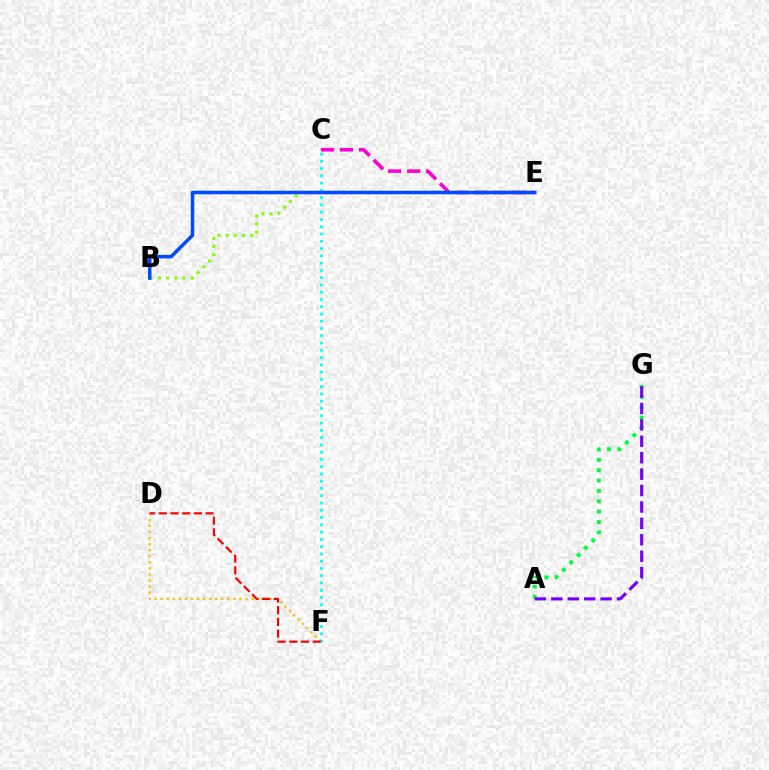{('D', 'F'): [{'color': '#ffbd00', 'line_style': 'dotted', 'thickness': 1.65}, {'color': '#ff0000', 'line_style': 'dashed', 'thickness': 1.59}], ('A', 'G'): [{'color': '#00ff39', 'line_style': 'dotted', 'thickness': 2.82}, {'color': '#7200ff', 'line_style': 'dashed', 'thickness': 2.23}], ('C', 'E'): [{'color': '#ff00cf', 'line_style': 'dashed', 'thickness': 2.58}], ('C', 'F'): [{'color': '#00fff6', 'line_style': 'dotted', 'thickness': 1.98}], ('B', 'E'): [{'color': '#84ff00', 'line_style': 'dotted', 'thickness': 2.22}, {'color': '#004bff', 'line_style': 'solid', 'thickness': 2.54}]}